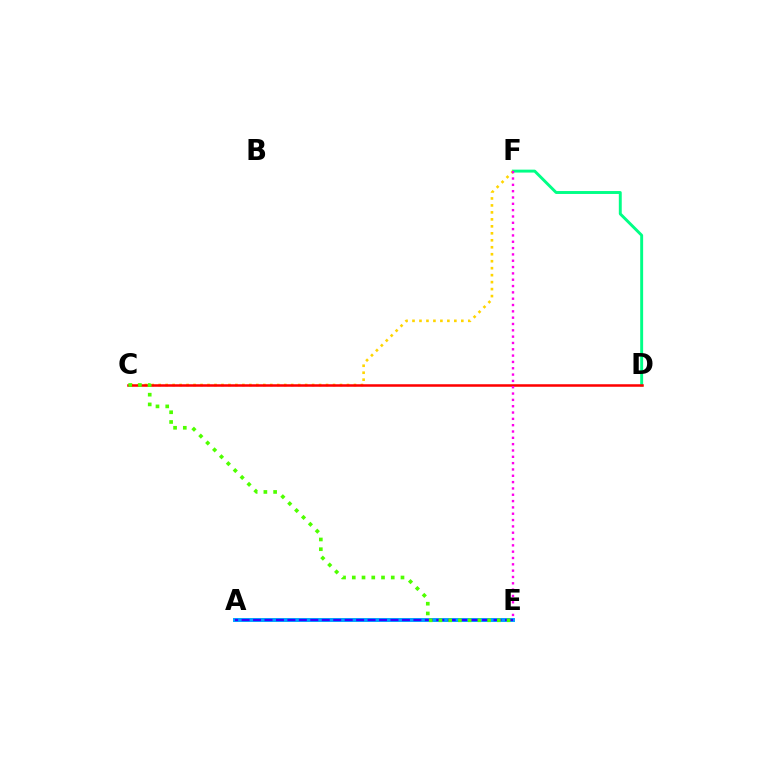{('D', 'F'): [{'color': '#00ff86', 'line_style': 'solid', 'thickness': 2.1}], ('C', 'F'): [{'color': '#ffd500', 'line_style': 'dotted', 'thickness': 1.89}], ('A', 'E'): [{'color': '#009eff', 'line_style': 'solid', 'thickness': 2.82}, {'color': '#3700ff', 'line_style': 'dashed', 'thickness': 1.56}], ('C', 'D'): [{'color': '#ff0000', 'line_style': 'solid', 'thickness': 1.82}], ('E', 'F'): [{'color': '#ff00ed', 'line_style': 'dotted', 'thickness': 1.72}], ('C', 'E'): [{'color': '#4fff00', 'line_style': 'dotted', 'thickness': 2.65}]}